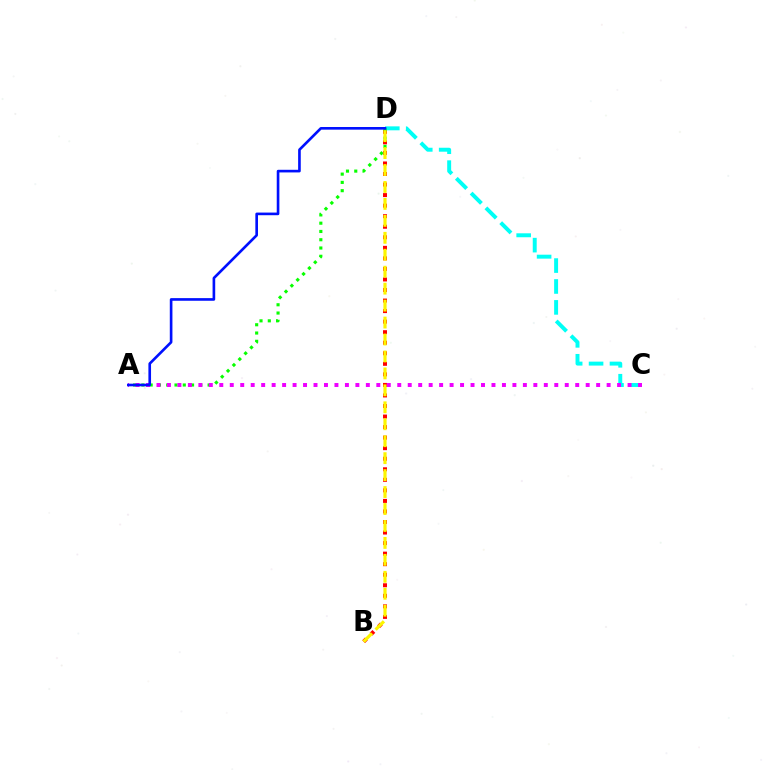{('B', 'D'): [{'color': '#ff0000', 'line_style': 'dotted', 'thickness': 2.87}, {'color': '#fcf500', 'line_style': 'dashed', 'thickness': 2.3}], ('C', 'D'): [{'color': '#00fff6', 'line_style': 'dashed', 'thickness': 2.84}], ('A', 'D'): [{'color': '#08ff00', 'line_style': 'dotted', 'thickness': 2.25}, {'color': '#0010ff', 'line_style': 'solid', 'thickness': 1.9}], ('A', 'C'): [{'color': '#ee00ff', 'line_style': 'dotted', 'thickness': 2.84}]}